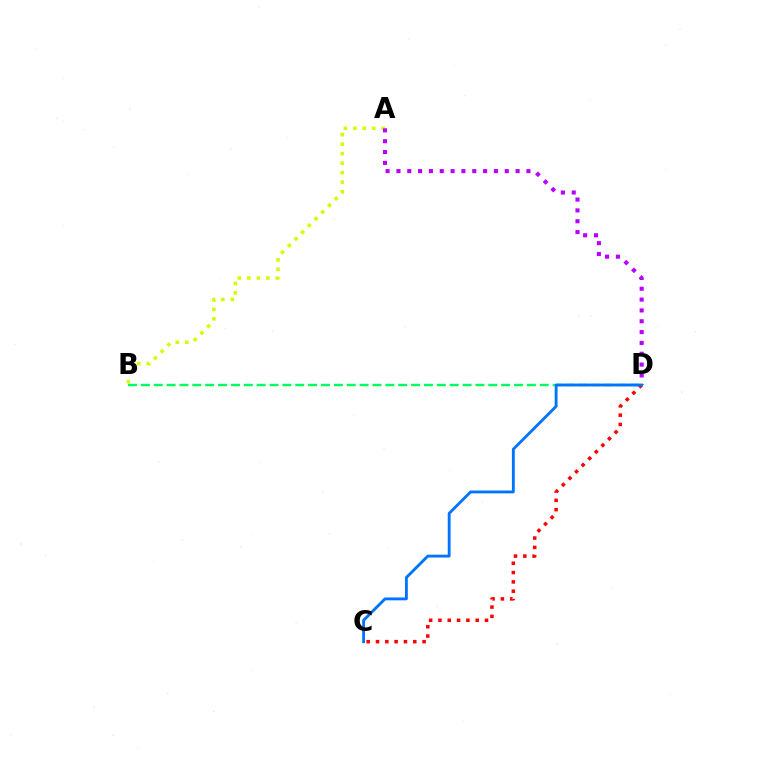{('B', 'D'): [{'color': '#00ff5c', 'line_style': 'dashed', 'thickness': 1.75}], ('A', 'B'): [{'color': '#d1ff00', 'line_style': 'dotted', 'thickness': 2.58}], ('C', 'D'): [{'color': '#ff0000', 'line_style': 'dotted', 'thickness': 2.53}, {'color': '#0074ff', 'line_style': 'solid', 'thickness': 2.05}], ('A', 'D'): [{'color': '#b900ff', 'line_style': 'dotted', 'thickness': 2.94}]}